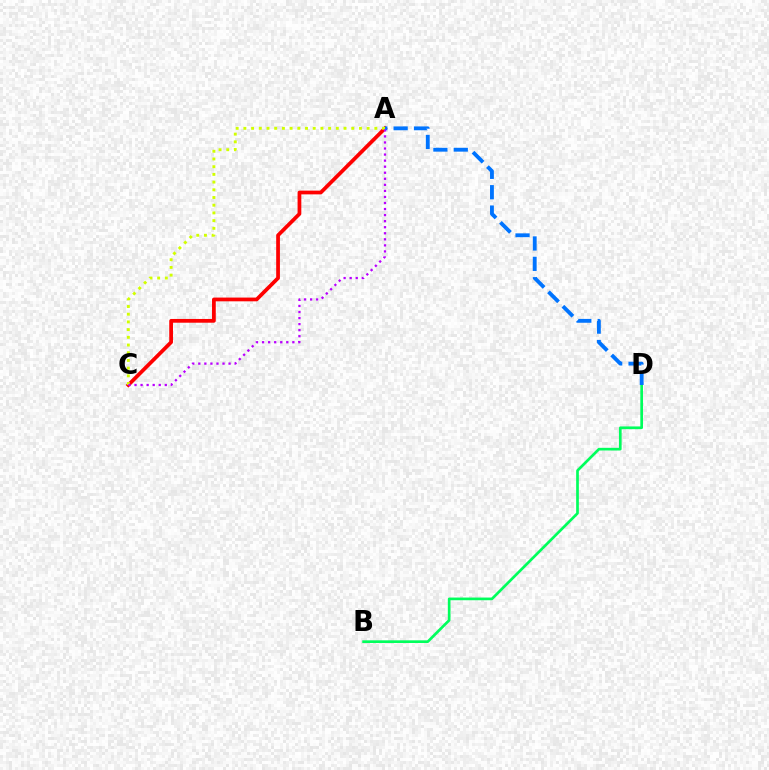{('A', 'C'): [{'color': '#ff0000', 'line_style': 'solid', 'thickness': 2.7}, {'color': '#d1ff00', 'line_style': 'dotted', 'thickness': 2.09}, {'color': '#b900ff', 'line_style': 'dotted', 'thickness': 1.64}], ('B', 'D'): [{'color': '#00ff5c', 'line_style': 'solid', 'thickness': 1.93}], ('A', 'D'): [{'color': '#0074ff', 'line_style': 'dashed', 'thickness': 2.77}]}